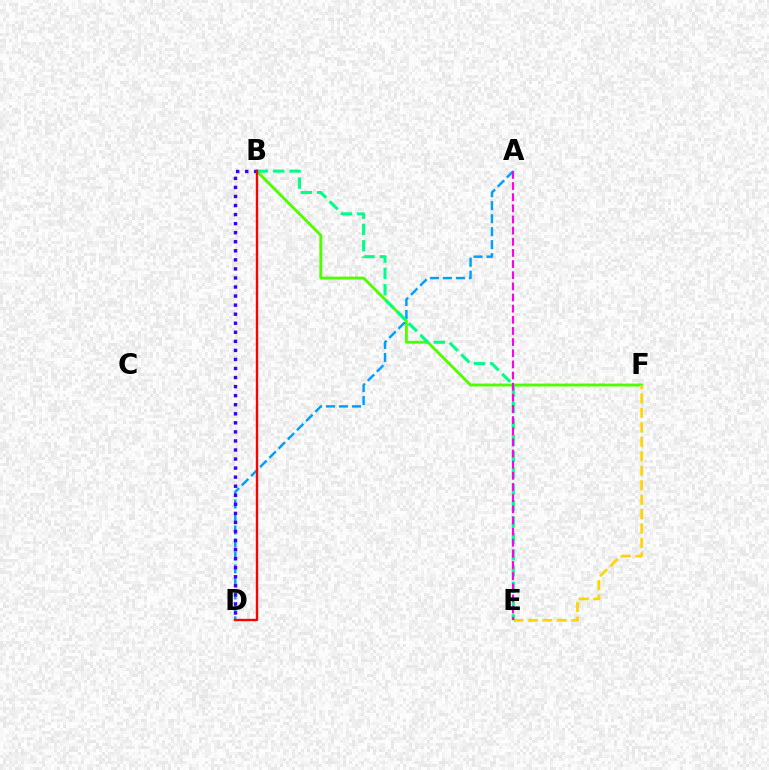{('B', 'F'): [{'color': '#4fff00', 'line_style': 'solid', 'thickness': 2.07}], ('A', 'D'): [{'color': '#009eff', 'line_style': 'dashed', 'thickness': 1.76}], ('E', 'F'): [{'color': '#ffd500', 'line_style': 'dashed', 'thickness': 1.96}], ('B', 'E'): [{'color': '#00ff86', 'line_style': 'dashed', 'thickness': 2.22}], ('B', 'D'): [{'color': '#3700ff', 'line_style': 'dotted', 'thickness': 2.46}, {'color': '#ff0000', 'line_style': 'solid', 'thickness': 1.69}], ('A', 'E'): [{'color': '#ff00ed', 'line_style': 'dashed', 'thickness': 1.51}]}